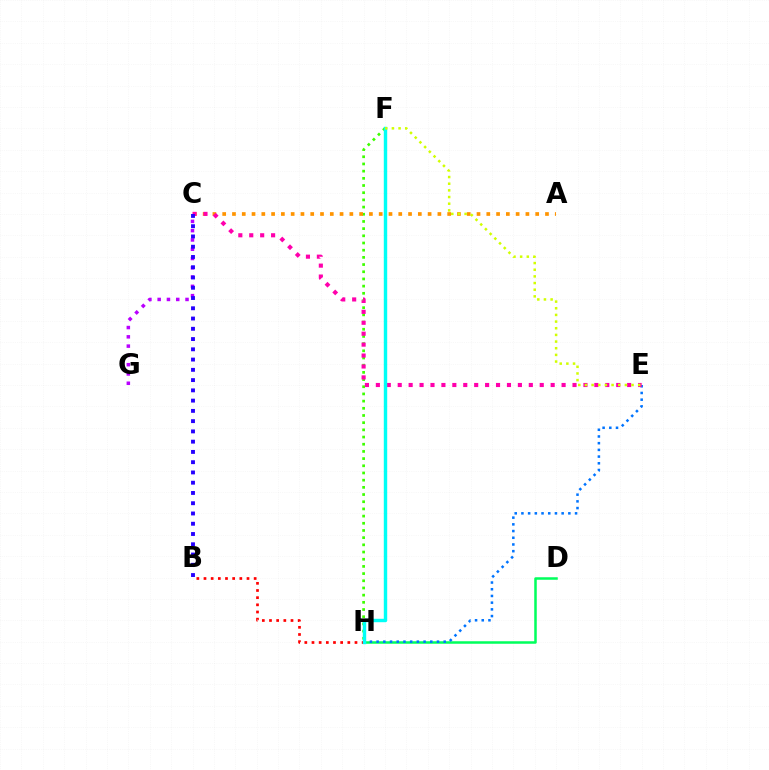{('D', 'H'): [{'color': '#00ff5c', 'line_style': 'solid', 'thickness': 1.81}], ('B', 'H'): [{'color': '#ff0000', 'line_style': 'dotted', 'thickness': 1.95}], ('F', 'H'): [{'color': '#3dff00', 'line_style': 'dotted', 'thickness': 1.95}, {'color': '#00fff6', 'line_style': 'solid', 'thickness': 2.46}], ('E', 'H'): [{'color': '#0074ff', 'line_style': 'dotted', 'thickness': 1.82}], ('C', 'G'): [{'color': '#b900ff', 'line_style': 'dotted', 'thickness': 2.52}], ('A', 'C'): [{'color': '#ff9400', 'line_style': 'dotted', 'thickness': 2.66}], ('C', 'E'): [{'color': '#ff00ac', 'line_style': 'dotted', 'thickness': 2.97}], ('B', 'C'): [{'color': '#2500ff', 'line_style': 'dotted', 'thickness': 2.79}], ('E', 'F'): [{'color': '#d1ff00', 'line_style': 'dotted', 'thickness': 1.81}]}